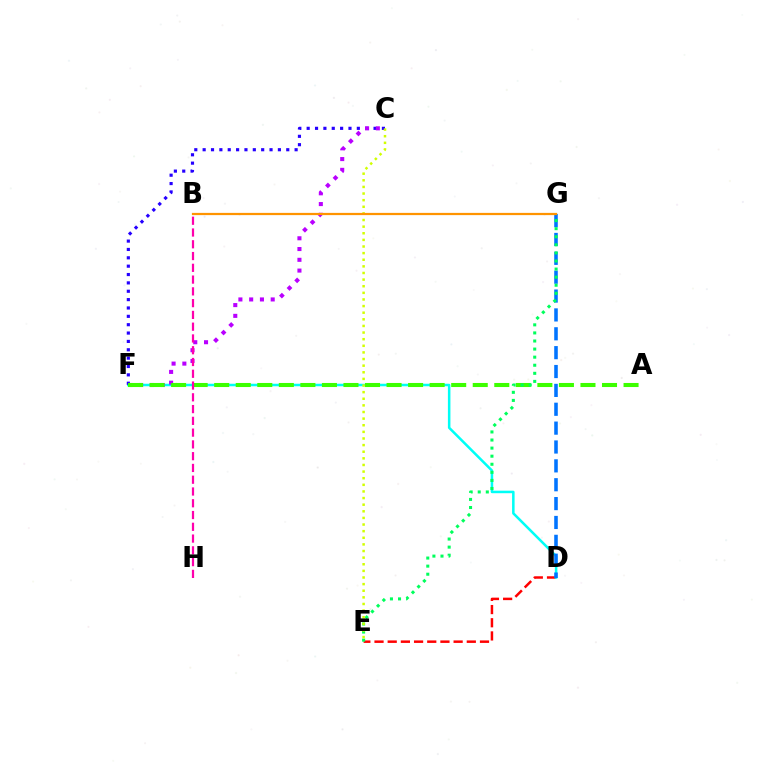{('D', 'E'): [{'color': '#ff0000', 'line_style': 'dashed', 'thickness': 1.79}], ('D', 'F'): [{'color': '#00fff6', 'line_style': 'solid', 'thickness': 1.82}], ('D', 'G'): [{'color': '#0074ff', 'line_style': 'dashed', 'thickness': 2.56}], ('C', 'F'): [{'color': '#2500ff', 'line_style': 'dotted', 'thickness': 2.27}, {'color': '#b900ff', 'line_style': 'dotted', 'thickness': 2.93}], ('A', 'F'): [{'color': '#3dff00', 'line_style': 'dashed', 'thickness': 2.93}], ('B', 'H'): [{'color': '#ff00ac', 'line_style': 'dashed', 'thickness': 1.6}], ('E', 'G'): [{'color': '#00ff5c', 'line_style': 'dotted', 'thickness': 2.2}], ('C', 'E'): [{'color': '#d1ff00', 'line_style': 'dotted', 'thickness': 1.8}], ('B', 'G'): [{'color': '#ff9400', 'line_style': 'solid', 'thickness': 1.61}]}